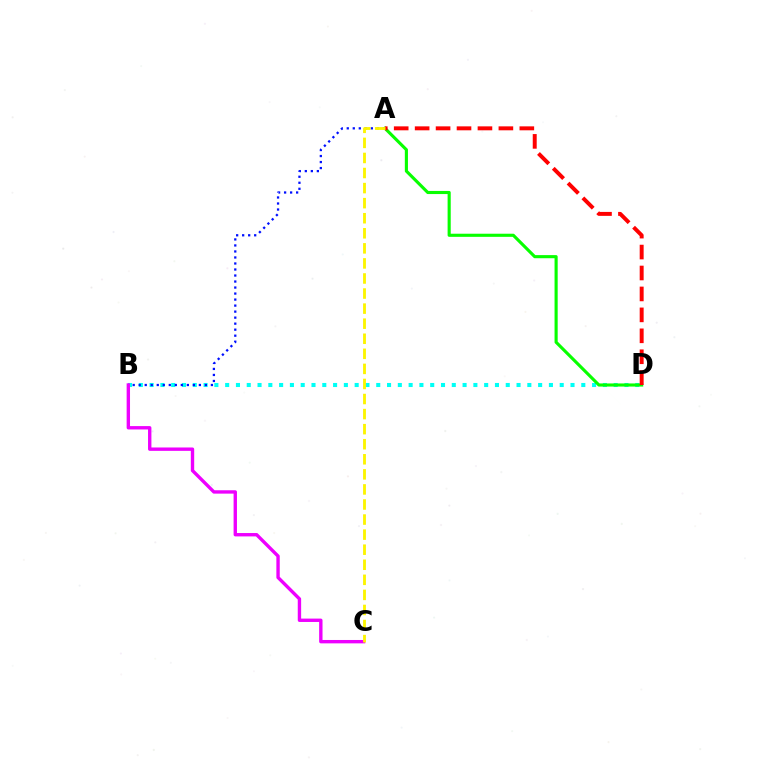{('B', 'D'): [{'color': '#00fff6', 'line_style': 'dotted', 'thickness': 2.93}], ('A', 'D'): [{'color': '#08ff00', 'line_style': 'solid', 'thickness': 2.25}, {'color': '#ff0000', 'line_style': 'dashed', 'thickness': 2.84}], ('A', 'B'): [{'color': '#0010ff', 'line_style': 'dotted', 'thickness': 1.63}], ('B', 'C'): [{'color': '#ee00ff', 'line_style': 'solid', 'thickness': 2.43}], ('A', 'C'): [{'color': '#fcf500', 'line_style': 'dashed', 'thickness': 2.05}]}